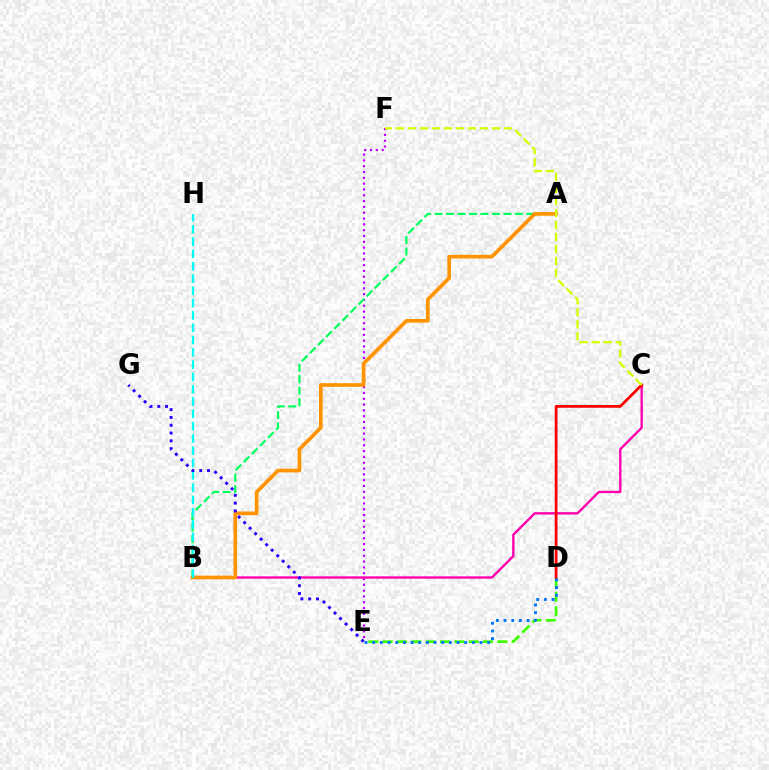{('D', 'E'): [{'color': '#3dff00', 'line_style': 'dashed', 'thickness': 1.95}, {'color': '#0074ff', 'line_style': 'dotted', 'thickness': 2.08}], ('E', 'F'): [{'color': '#b900ff', 'line_style': 'dotted', 'thickness': 1.58}], ('B', 'C'): [{'color': '#ff00ac', 'line_style': 'solid', 'thickness': 1.7}], ('C', 'D'): [{'color': '#ff0000', 'line_style': 'solid', 'thickness': 2.01}], ('A', 'B'): [{'color': '#00ff5c', 'line_style': 'dashed', 'thickness': 1.56}, {'color': '#ff9400', 'line_style': 'solid', 'thickness': 2.64}], ('B', 'H'): [{'color': '#00fff6', 'line_style': 'dashed', 'thickness': 1.67}], ('E', 'G'): [{'color': '#2500ff', 'line_style': 'dotted', 'thickness': 2.12}], ('C', 'F'): [{'color': '#d1ff00', 'line_style': 'dashed', 'thickness': 1.63}]}